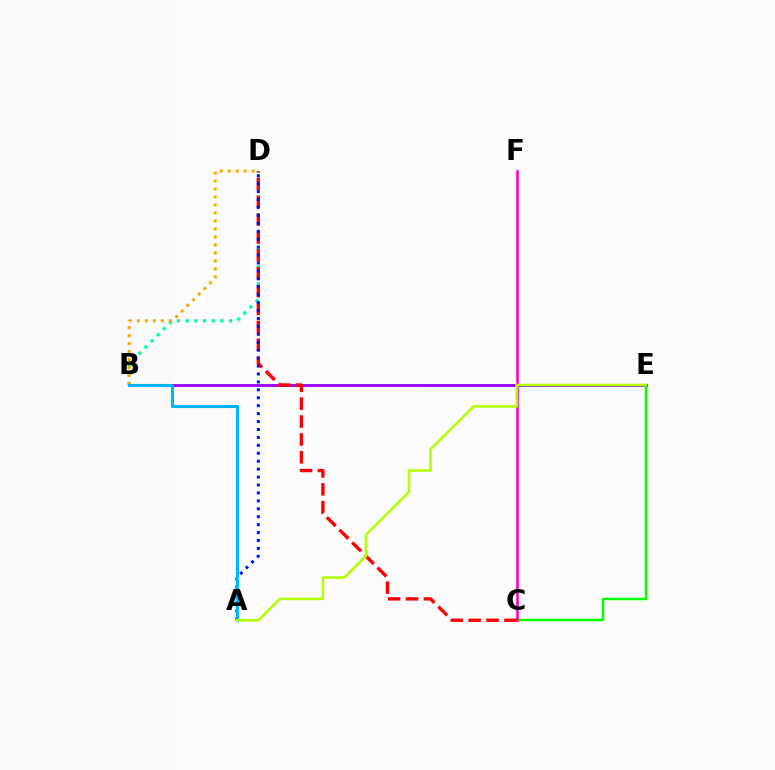{('B', 'E'): [{'color': '#9b00ff', 'line_style': 'solid', 'thickness': 2.07}], ('B', 'D'): [{'color': '#00ff9d', 'line_style': 'dotted', 'thickness': 2.36}, {'color': '#ffa500', 'line_style': 'dotted', 'thickness': 2.17}], ('C', 'E'): [{'color': '#08ff00', 'line_style': 'solid', 'thickness': 1.79}], ('C', 'F'): [{'color': '#ff00bd', 'line_style': 'solid', 'thickness': 1.87}], ('C', 'D'): [{'color': '#ff0000', 'line_style': 'dashed', 'thickness': 2.43}], ('A', 'D'): [{'color': '#0010ff', 'line_style': 'dotted', 'thickness': 2.15}], ('A', 'B'): [{'color': '#00b5ff', 'line_style': 'solid', 'thickness': 2.25}], ('A', 'E'): [{'color': '#b3ff00', 'line_style': 'solid', 'thickness': 1.85}]}